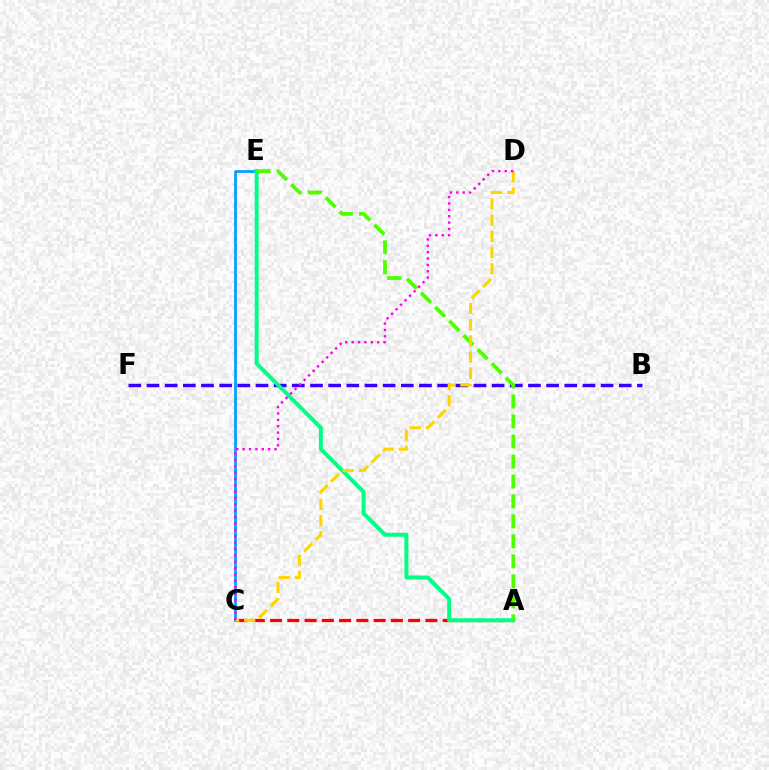{('B', 'F'): [{'color': '#3700ff', 'line_style': 'dashed', 'thickness': 2.47}], ('C', 'E'): [{'color': '#009eff', 'line_style': 'solid', 'thickness': 1.96}], ('A', 'C'): [{'color': '#ff0000', 'line_style': 'dashed', 'thickness': 2.35}], ('A', 'E'): [{'color': '#00ff86', 'line_style': 'solid', 'thickness': 2.86}, {'color': '#4fff00', 'line_style': 'dashed', 'thickness': 2.72}], ('C', 'D'): [{'color': '#ffd500', 'line_style': 'dashed', 'thickness': 2.2}, {'color': '#ff00ed', 'line_style': 'dotted', 'thickness': 1.73}]}